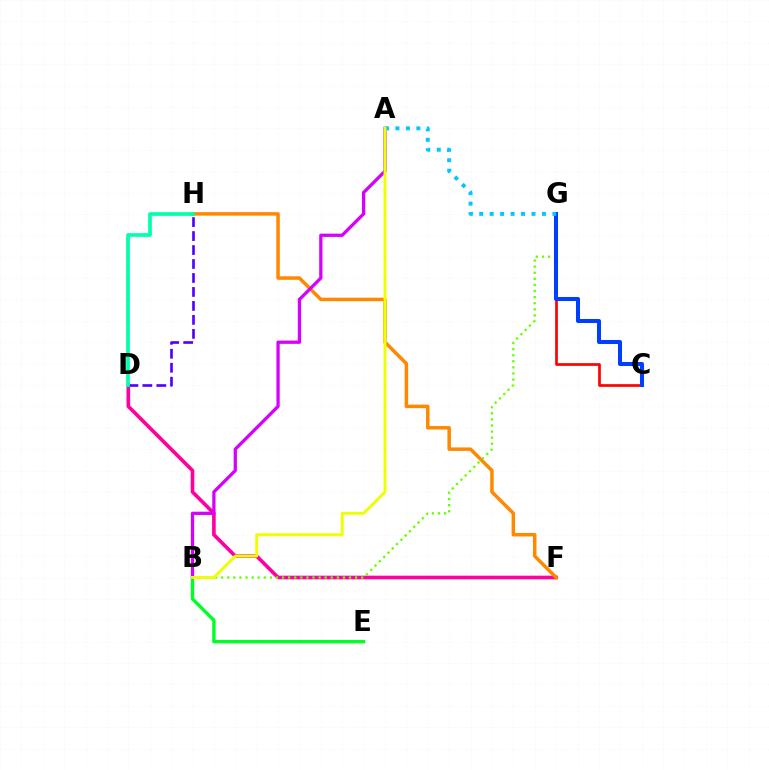{('D', 'F'): [{'color': '#ff00a0', 'line_style': 'solid', 'thickness': 2.63}], ('D', 'H'): [{'color': '#4f00ff', 'line_style': 'dashed', 'thickness': 1.9}, {'color': '#00ffaf', 'line_style': 'solid', 'thickness': 2.67}], ('F', 'H'): [{'color': '#ff8800', 'line_style': 'solid', 'thickness': 2.52}], ('C', 'G'): [{'color': '#ff0000', 'line_style': 'solid', 'thickness': 1.94}, {'color': '#003fff', 'line_style': 'solid', 'thickness': 2.9}], ('B', 'G'): [{'color': '#66ff00', 'line_style': 'dotted', 'thickness': 1.65}], ('B', 'E'): [{'color': '#00ff27', 'line_style': 'solid', 'thickness': 2.43}], ('A', 'B'): [{'color': '#d600ff', 'line_style': 'solid', 'thickness': 2.35}, {'color': '#eeff00', 'line_style': 'solid', 'thickness': 2.11}], ('A', 'G'): [{'color': '#00c7ff', 'line_style': 'dotted', 'thickness': 2.84}]}